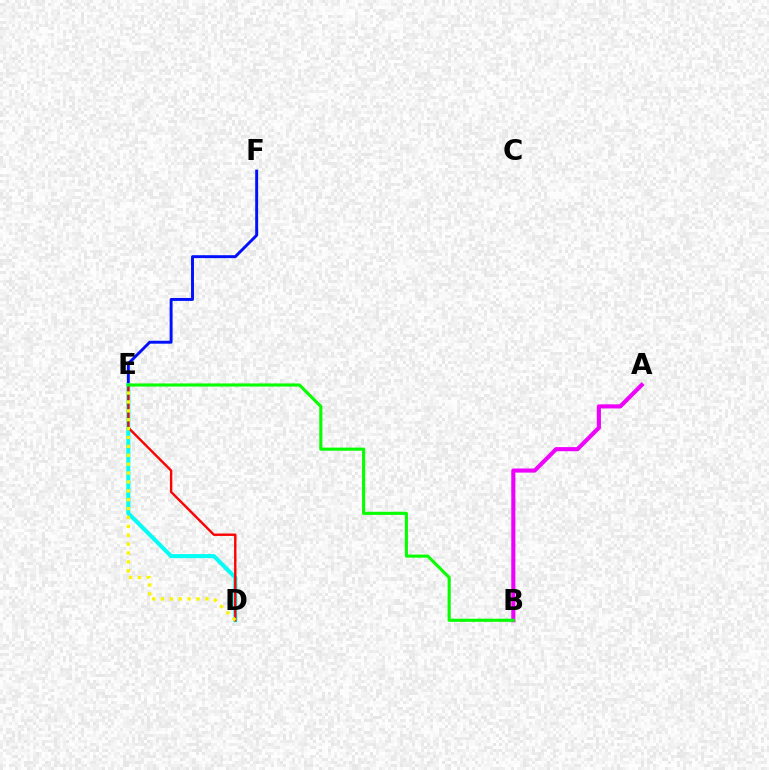{('E', 'F'): [{'color': '#0010ff', 'line_style': 'solid', 'thickness': 2.11}], ('A', 'B'): [{'color': '#ee00ff', 'line_style': 'solid', 'thickness': 2.95}], ('D', 'E'): [{'color': '#00fff6', 'line_style': 'solid', 'thickness': 2.93}, {'color': '#ff0000', 'line_style': 'solid', 'thickness': 1.72}, {'color': '#fcf500', 'line_style': 'dotted', 'thickness': 2.41}], ('B', 'E'): [{'color': '#08ff00', 'line_style': 'solid', 'thickness': 2.24}]}